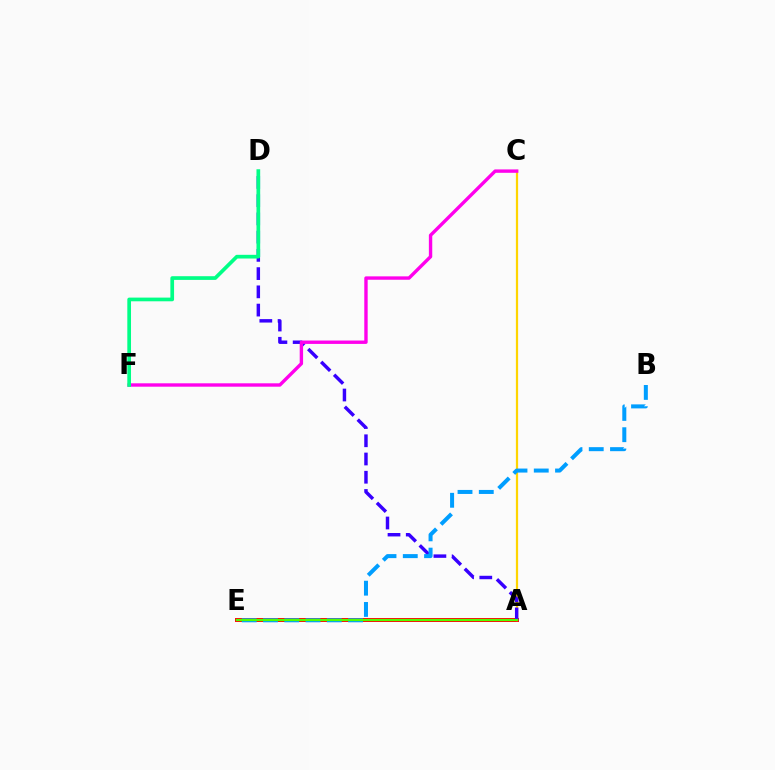{('A', 'E'): [{'color': '#ff0000', 'line_style': 'solid', 'thickness': 2.84}, {'color': '#4fff00', 'line_style': 'solid', 'thickness': 1.61}], ('A', 'C'): [{'color': '#ffd500', 'line_style': 'solid', 'thickness': 1.6}], ('A', 'D'): [{'color': '#3700ff', 'line_style': 'dashed', 'thickness': 2.48}], ('C', 'F'): [{'color': '#ff00ed', 'line_style': 'solid', 'thickness': 2.44}], ('D', 'F'): [{'color': '#00ff86', 'line_style': 'solid', 'thickness': 2.66}], ('B', 'E'): [{'color': '#009eff', 'line_style': 'dashed', 'thickness': 2.89}]}